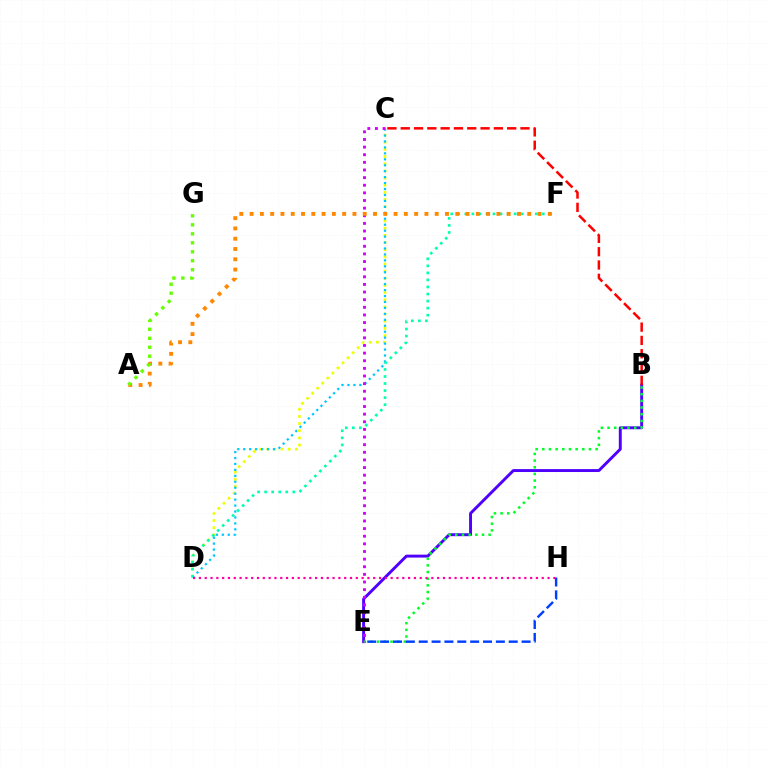{('C', 'D'): [{'color': '#eeff00', 'line_style': 'dotted', 'thickness': 1.94}, {'color': '#00c7ff', 'line_style': 'dotted', 'thickness': 1.62}], ('B', 'E'): [{'color': '#4f00ff', 'line_style': 'solid', 'thickness': 2.1}, {'color': '#00ff27', 'line_style': 'dotted', 'thickness': 1.81}], ('B', 'C'): [{'color': '#ff0000', 'line_style': 'dashed', 'thickness': 1.81}], ('C', 'E'): [{'color': '#d600ff', 'line_style': 'dotted', 'thickness': 2.07}], ('D', 'F'): [{'color': '#00ffaf', 'line_style': 'dotted', 'thickness': 1.91}], ('E', 'H'): [{'color': '#003fff', 'line_style': 'dashed', 'thickness': 1.75}], ('A', 'F'): [{'color': '#ff8800', 'line_style': 'dotted', 'thickness': 2.79}], ('A', 'G'): [{'color': '#66ff00', 'line_style': 'dotted', 'thickness': 2.44}], ('D', 'H'): [{'color': '#ff00a0', 'line_style': 'dotted', 'thickness': 1.58}]}